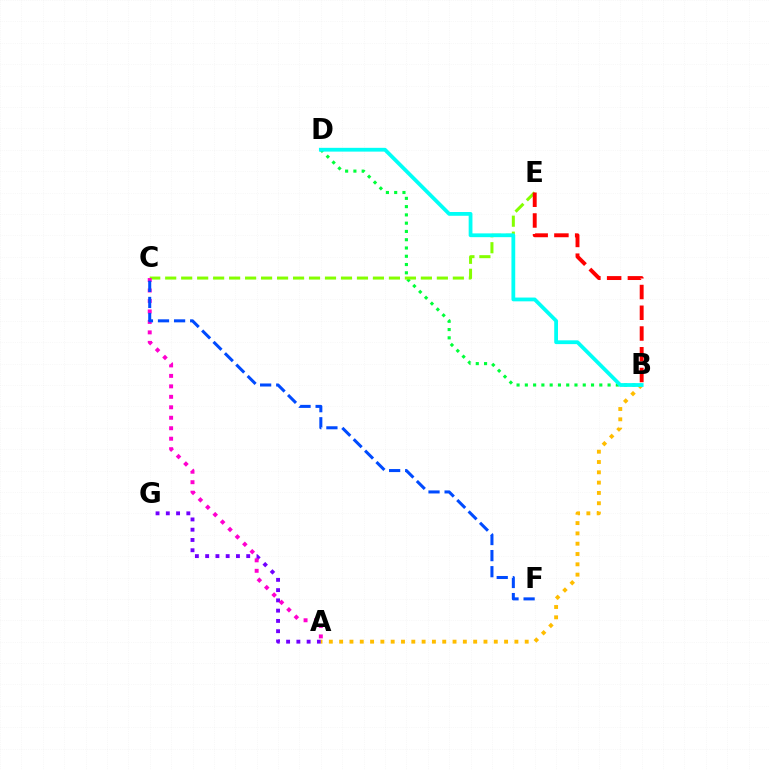{('B', 'D'): [{'color': '#00ff39', 'line_style': 'dotted', 'thickness': 2.25}, {'color': '#00fff6', 'line_style': 'solid', 'thickness': 2.72}], ('C', 'E'): [{'color': '#84ff00', 'line_style': 'dashed', 'thickness': 2.17}], ('A', 'G'): [{'color': '#7200ff', 'line_style': 'dotted', 'thickness': 2.79}], ('A', 'C'): [{'color': '#ff00cf', 'line_style': 'dotted', 'thickness': 2.84}], ('A', 'B'): [{'color': '#ffbd00', 'line_style': 'dotted', 'thickness': 2.8}], ('C', 'F'): [{'color': '#004bff', 'line_style': 'dashed', 'thickness': 2.19}], ('B', 'E'): [{'color': '#ff0000', 'line_style': 'dashed', 'thickness': 2.82}]}